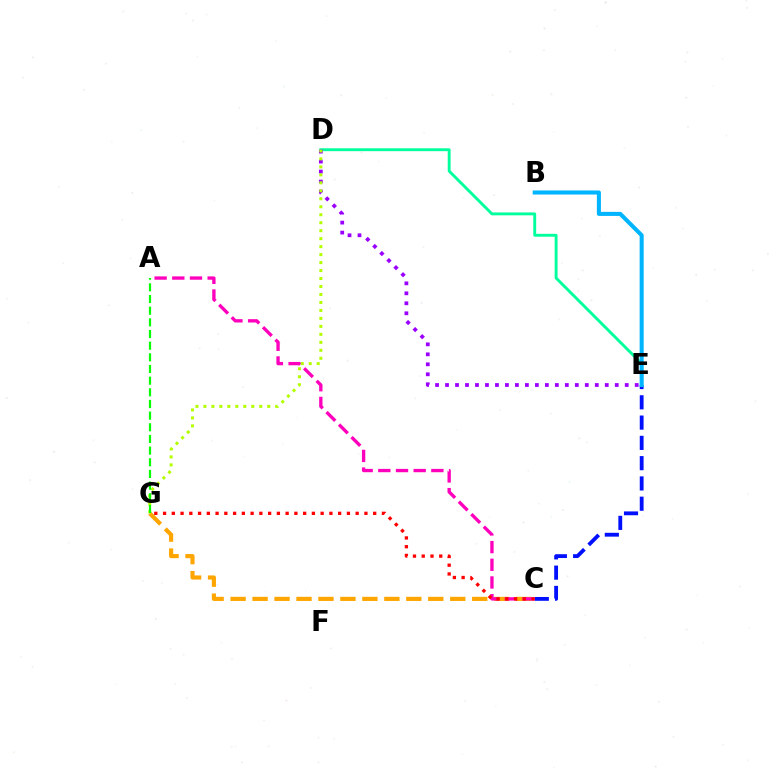{('C', 'G'): [{'color': '#ffa500', 'line_style': 'dashed', 'thickness': 2.98}, {'color': '#ff0000', 'line_style': 'dotted', 'thickness': 2.38}], ('C', 'E'): [{'color': '#0010ff', 'line_style': 'dashed', 'thickness': 2.75}], ('D', 'E'): [{'color': '#00ff9d', 'line_style': 'solid', 'thickness': 2.08}, {'color': '#9b00ff', 'line_style': 'dotted', 'thickness': 2.71}], ('A', 'C'): [{'color': '#ff00bd', 'line_style': 'dashed', 'thickness': 2.4}], ('D', 'G'): [{'color': '#b3ff00', 'line_style': 'dotted', 'thickness': 2.17}], ('B', 'E'): [{'color': '#00b5ff', 'line_style': 'solid', 'thickness': 2.92}], ('A', 'G'): [{'color': '#08ff00', 'line_style': 'dashed', 'thickness': 1.58}]}